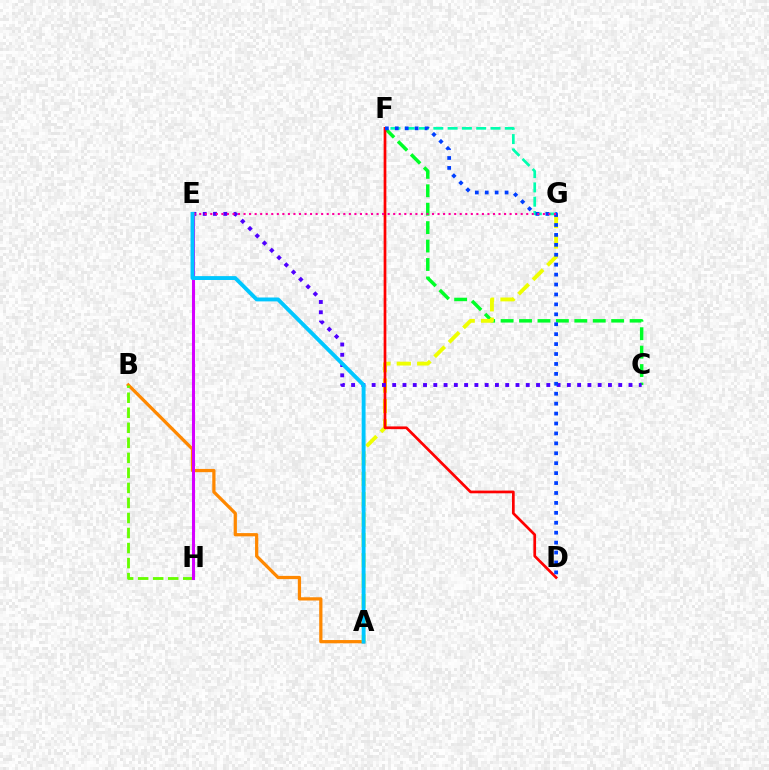{('A', 'B'): [{'color': '#ff8800', 'line_style': 'solid', 'thickness': 2.33}], ('F', 'G'): [{'color': '#00ffaf', 'line_style': 'dashed', 'thickness': 1.94}], ('C', 'F'): [{'color': '#00ff27', 'line_style': 'dashed', 'thickness': 2.5}], ('B', 'H'): [{'color': '#66ff00', 'line_style': 'dashed', 'thickness': 2.04}], ('A', 'G'): [{'color': '#eeff00', 'line_style': 'dashed', 'thickness': 2.77}], ('D', 'F'): [{'color': '#ff0000', 'line_style': 'solid', 'thickness': 1.95}, {'color': '#003fff', 'line_style': 'dotted', 'thickness': 2.7}], ('C', 'E'): [{'color': '#4f00ff', 'line_style': 'dotted', 'thickness': 2.79}], ('E', 'H'): [{'color': '#d600ff', 'line_style': 'solid', 'thickness': 2.2}], ('E', 'G'): [{'color': '#ff00a0', 'line_style': 'dotted', 'thickness': 1.51}], ('A', 'E'): [{'color': '#00c7ff', 'line_style': 'solid', 'thickness': 2.8}]}